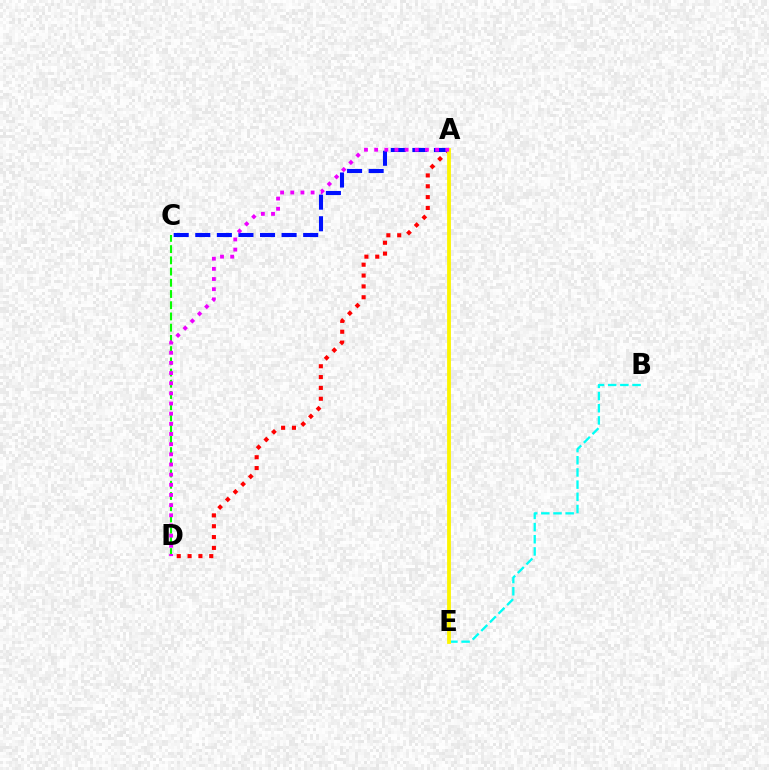{('A', 'D'): [{'color': '#ff0000', 'line_style': 'dotted', 'thickness': 2.95}, {'color': '#ee00ff', 'line_style': 'dotted', 'thickness': 2.76}], ('B', 'E'): [{'color': '#00fff6', 'line_style': 'dashed', 'thickness': 1.65}], ('C', 'D'): [{'color': '#08ff00', 'line_style': 'dashed', 'thickness': 1.52}], ('A', 'C'): [{'color': '#0010ff', 'line_style': 'dashed', 'thickness': 2.93}], ('A', 'E'): [{'color': '#fcf500', 'line_style': 'solid', 'thickness': 2.73}]}